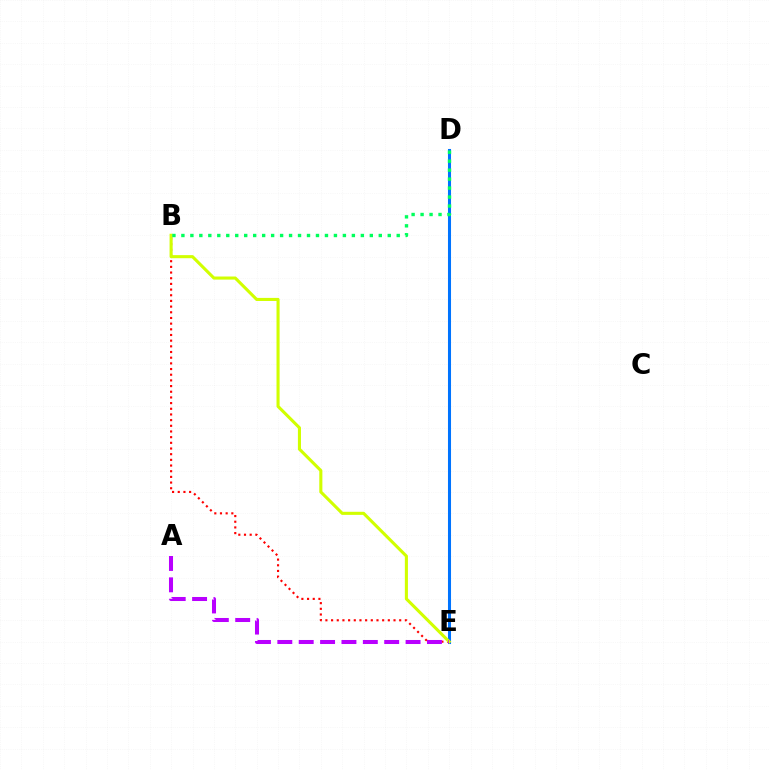{('D', 'E'): [{'color': '#0074ff', 'line_style': 'solid', 'thickness': 2.2}], ('B', 'E'): [{'color': '#ff0000', 'line_style': 'dotted', 'thickness': 1.54}, {'color': '#d1ff00', 'line_style': 'solid', 'thickness': 2.22}], ('B', 'D'): [{'color': '#00ff5c', 'line_style': 'dotted', 'thickness': 2.44}], ('A', 'E'): [{'color': '#b900ff', 'line_style': 'dashed', 'thickness': 2.9}]}